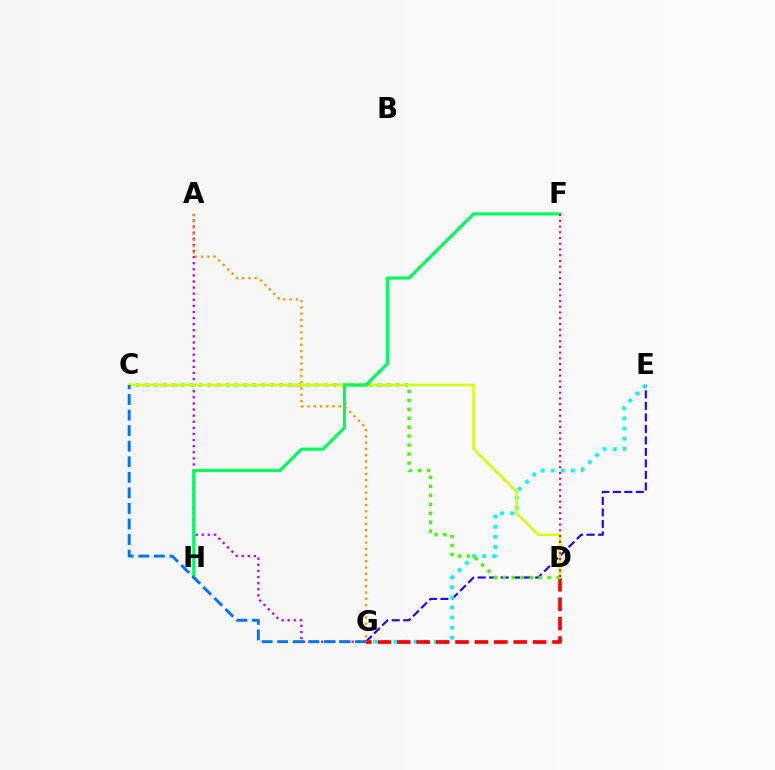{('A', 'G'): [{'color': '#b900ff', 'line_style': 'dotted', 'thickness': 1.66}, {'color': '#ff9400', 'line_style': 'dotted', 'thickness': 1.7}], ('E', 'G'): [{'color': '#2500ff', 'line_style': 'dashed', 'thickness': 1.56}, {'color': '#00fff6', 'line_style': 'dotted', 'thickness': 2.75}], ('D', 'G'): [{'color': '#ff0000', 'line_style': 'dashed', 'thickness': 2.64}], ('C', 'D'): [{'color': '#3dff00', 'line_style': 'dotted', 'thickness': 2.43}, {'color': '#d1ff00', 'line_style': 'solid', 'thickness': 1.78}], ('F', 'H'): [{'color': '#00ff5c', 'line_style': 'solid', 'thickness': 2.26}], ('C', 'G'): [{'color': '#0074ff', 'line_style': 'dashed', 'thickness': 2.11}], ('D', 'F'): [{'color': '#ff00ac', 'line_style': 'dotted', 'thickness': 1.56}]}